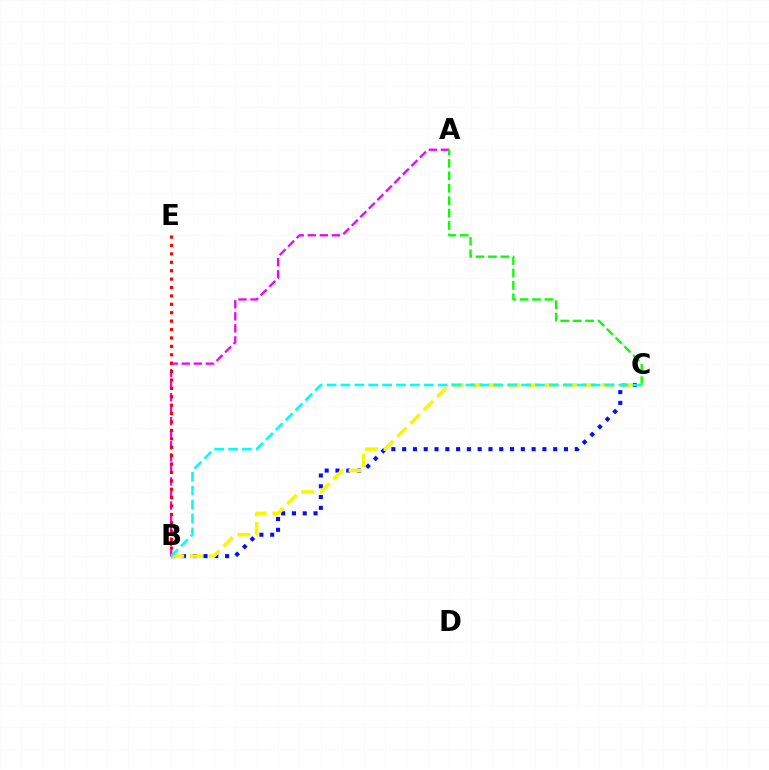{('A', 'B'): [{'color': '#ee00ff', 'line_style': 'dashed', 'thickness': 1.64}], ('B', 'E'): [{'color': '#ff0000', 'line_style': 'dotted', 'thickness': 2.28}], ('A', 'C'): [{'color': '#08ff00', 'line_style': 'dashed', 'thickness': 1.69}], ('B', 'C'): [{'color': '#0010ff', 'line_style': 'dotted', 'thickness': 2.93}, {'color': '#fcf500', 'line_style': 'dashed', 'thickness': 2.55}, {'color': '#00fff6', 'line_style': 'dashed', 'thickness': 1.89}]}